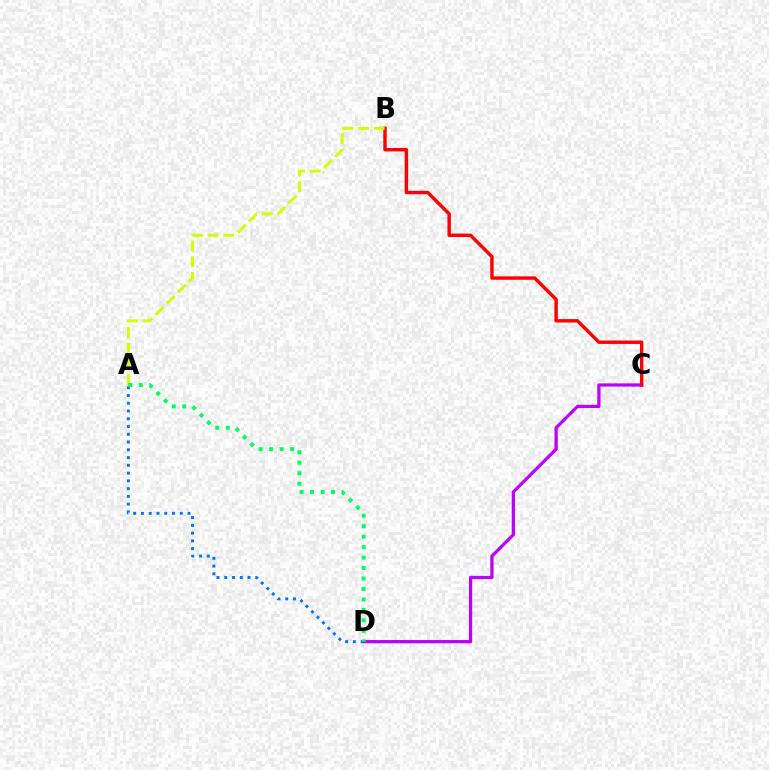{('A', 'D'): [{'color': '#0074ff', 'line_style': 'dotted', 'thickness': 2.11}, {'color': '#00ff5c', 'line_style': 'dotted', 'thickness': 2.84}], ('C', 'D'): [{'color': '#b900ff', 'line_style': 'solid', 'thickness': 2.34}], ('B', 'C'): [{'color': '#ff0000', 'line_style': 'solid', 'thickness': 2.47}], ('A', 'B'): [{'color': '#d1ff00', 'line_style': 'dashed', 'thickness': 2.13}]}